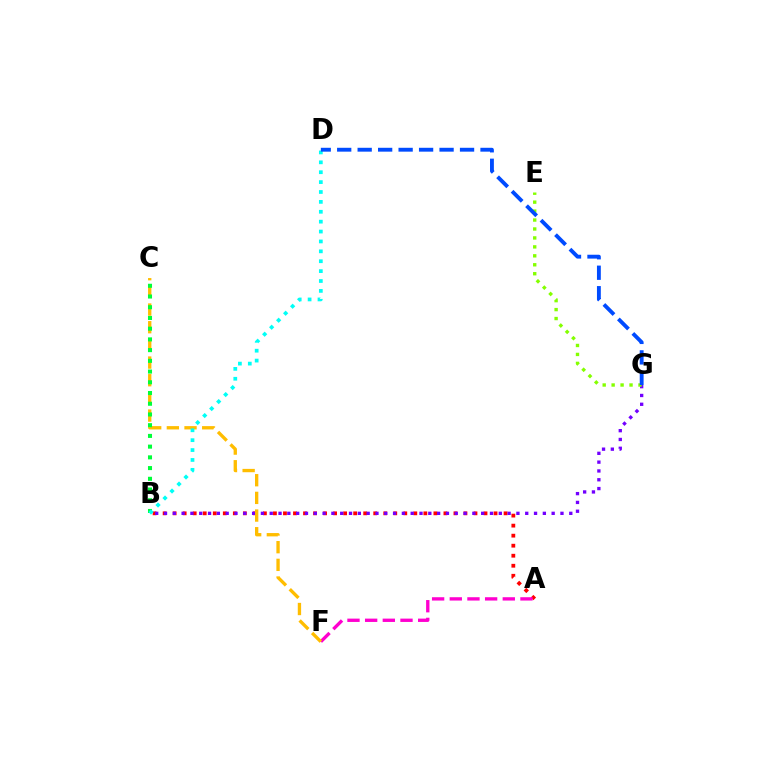{('A', 'B'): [{'color': '#ff0000', 'line_style': 'dotted', 'thickness': 2.72}], ('A', 'F'): [{'color': '#ff00cf', 'line_style': 'dashed', 'thickness': 2.4}], ('B', 'G'): [{'color': '#7200ff', 'line_style': 'dotted', 'thickness': 2.39}], ('C', 'F'): [{'color': '#ffbd00', 'line_style': 'dashed', 'thickness': 2.4}], ('B', 'C'): [{'color': '#00ff39', 'line_style': 'dotted', 'thickness': 2.91}], ('E', 'G'): [{'color': '#84ff00', 'line_style': 'dotted', 'thickness': 2.43}], ('B', 'D'): [{'color': '#00fff6', 'line_style': 'dotted', 'thickness': 2.69}], ('D', 'G'): [{'color': '#004bff', 'line_style': 'dashed', 'thickness': 2.78}]}